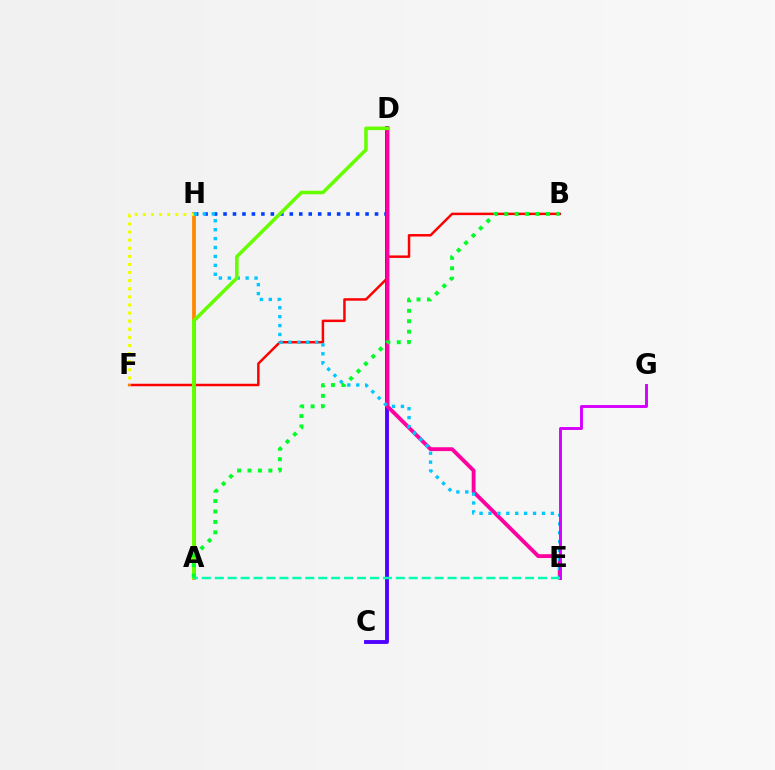{('B', 'F'): [{'color': '#ff0000', 'line_style': 'solid', 'thickness': 1.78}], ('C', 'D'): [{'color': '#4f00ff', 'line_style': 'solid', 'thickness': 2.78}], ('D', 'H'): [{'color': '#003fff', 'line_style': 'dotted', 'thickness': 2.57}], ('D', 'E'): [{'color': '#ff00a0', 'line_style': 'solid', 'thickness': 2.78}], ('A', 'H'): [{'color': '#ff8800', 'line_style': 'solid', 'thickness': 2.73}], ('F', 'H'): [{'color': '#eeff00', 'line_style': 'dotted', 'thickness': 2.2}], ('E', 'H'): [{'color': '#00c7ff', 'line_style': 'dotted', 'thickness': 2.42}], ('A', 'D'): [{'color': '#66ff00', 'line_style': 'solid', 'thickness': 2.55}], ('E', 'G'): [{'color': '#d600ff', 'line_style': 'solid', 'thickness': 2.1}], ('A', 'E'): [{'color': '#00ffaf', 'line_style': 'dashed', 'thickness': 1.76}], ('A', 'B'): [{'color': '#00ff27', 'line_style': 'dotted', 'thickness': 2.83}]}